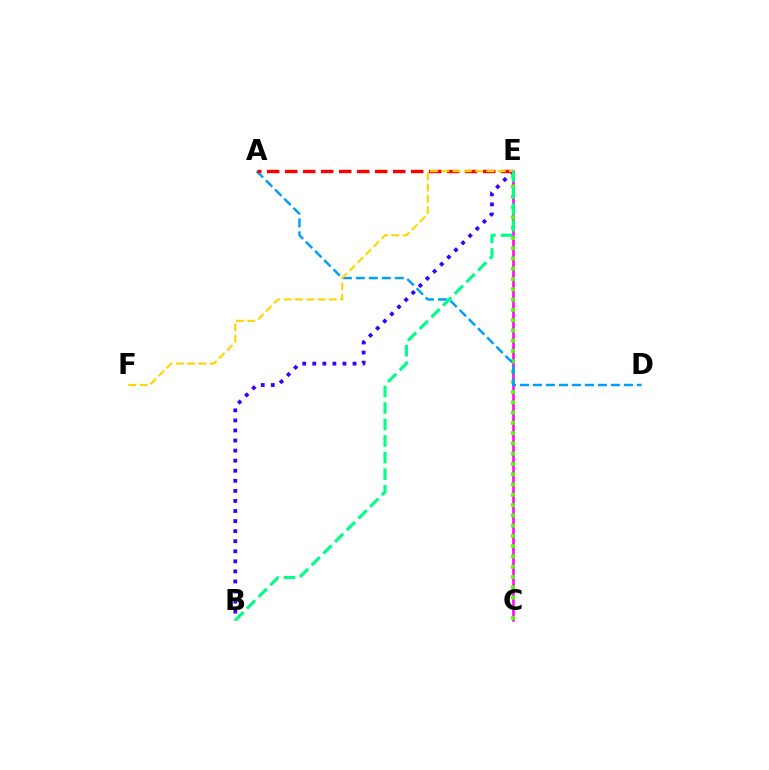{('B', 'E'): [{'color': '#3700ff', 'line_style': 'dotted', 'thickness': 2.73}, {'color': '#00ff86', 'line_style': 'dashed', 'thickness': 2.25}], ('C', 'E'): [{'color': '#ff00ed', 'line_style': 'solid', 'thickness': 1.82}, {'color': '#4fff00', 'line_style': 'dotted', 'thickness': 2.79}], ('A', 'D'): [{'color': '#009eff', 'line_style': 'dashed', 'thickness': 1.77}], ('A', 'E'): [{'color': '#ff0000', 'line_style': 'dashed', 'thickness': 2.45}], ('E', 'F'): [{'color': '#ffd500', 'line_style': 'dashed', 'thickness': 1.53}]}